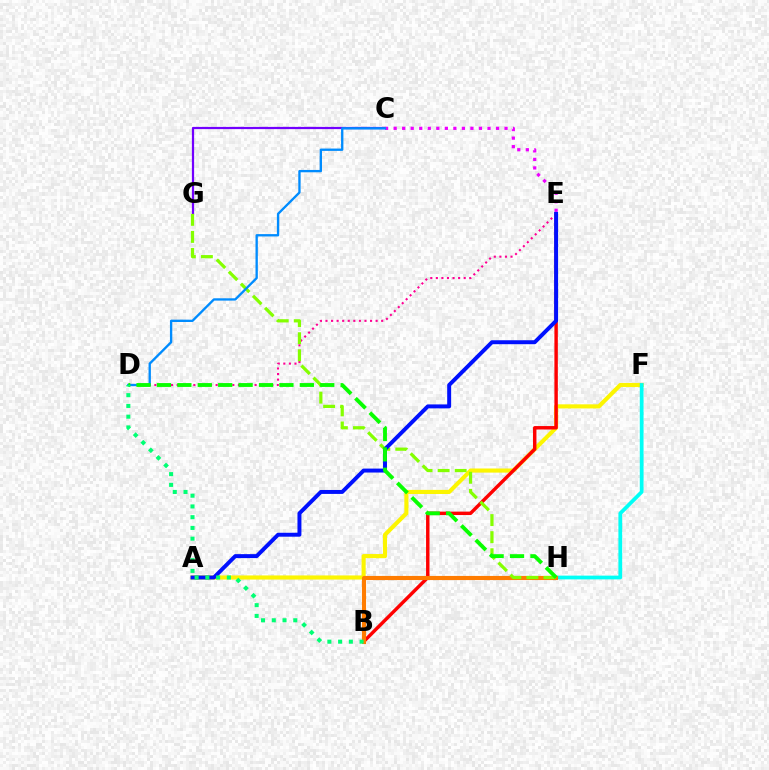{('D', 'E'): [{'color': '#ff0094', 'line_style': 'dotted', 'thickness': 1.51}], ('C', 'G'): [{'color': '#7200ff', 'line_style': 'solid', 'thickness': 1.6}], ('A', 'F'): [{'color': '#fcf500', 'line_style': 'solid', 'thickness': 2.96}], ('F', 'H'): [{'color': '#00fff6', 'line_style': 'solid', 'thickness': 2.7}], ('B', 'E'): [{'color': '#ff0000', 'line_style': 'solid', 'thickness': 2.47}], ('C', 'E'): [{'color': '#ee00ff', 'line_style': 'dotted', 'thickness': 2.32}], ('B', 'H'): [{'color': '#ff7c00', 'line_style': 'solid', 'thickness': 2.97}], ('G', 'H'): [{'color': '#84ff00', 'line_style': 'dashed', 'thickness': 2.32}], ('A', 'E'): [{'color': '#0010ff', 'line_style': 'solid', 'thickness': 2.84}], ('C', 'D'): [{'color': '#008cff', 'line_style': 'solid', 'thickness': 1.68}], ('D', 'H'): [{'color': '#08ff00', 'line_style': 'dashed', 'thickness': 2.77}], ('B', 'D'): [{'color': '#00ff74', 'line_style': 'dotted', 'thickness': 2.92}]}